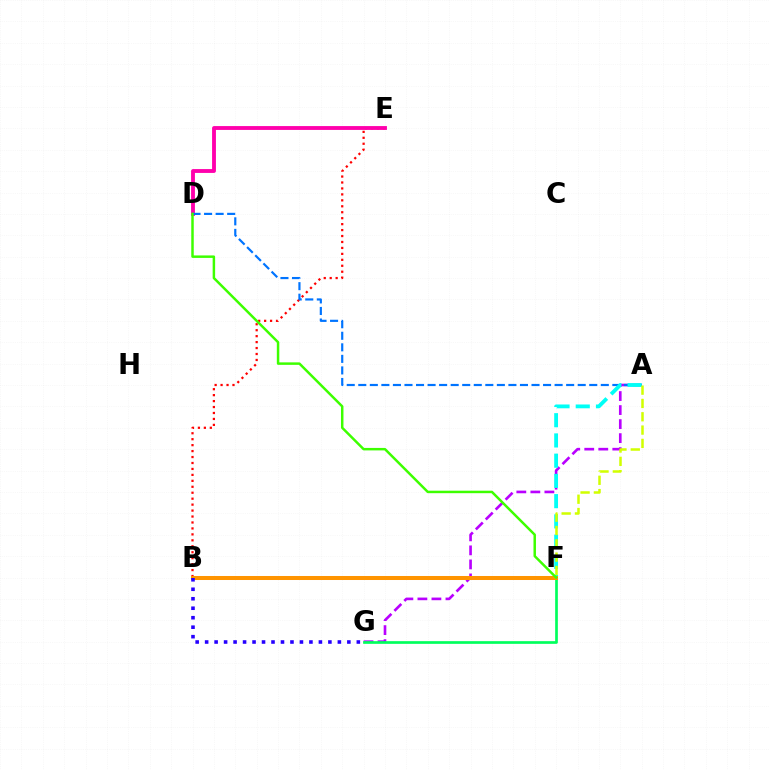{('B', 'E'): [{'color': '#ff0000', 'line_style': 'dotted', 'thickness': 1.62}], ('A', 'G'): [{'color': '#b900ff', 'line_style': 'dashed', 'thickness': 1.91}], ('D', 'E'): [{'color': '#ff00ac', 'line_style': 'solid', 'thickness': 2.77}], ('F', 'G'): [{'color': '#00ff5c', 'line_style': 'solid', 'thickness': 1.93}], ('A', 'D'): [{'color': '#0074ff', 'line_style': 'dashed', 'thickness': 1.57}], ('A', 'F'): [{'color': '#00fff6', 'line_style': 'dashed', 'thickness': 2.75}, {'color': '#d1ff00', 'line_style': 'dashed', 'thickness': 1.81}], ('B', 'F'): [{'color': '#ff9400', 'line_style': 'solid', 'thickness': 2.89}], ('B', 'G'): [{'color': '#2500ff', 'line_style': 'dotted', 'thickness': 2.58}], ('D', 'F'): [{'color': '#3dff00', 'line_style': 'solid', 'thickness': 1.79}]}